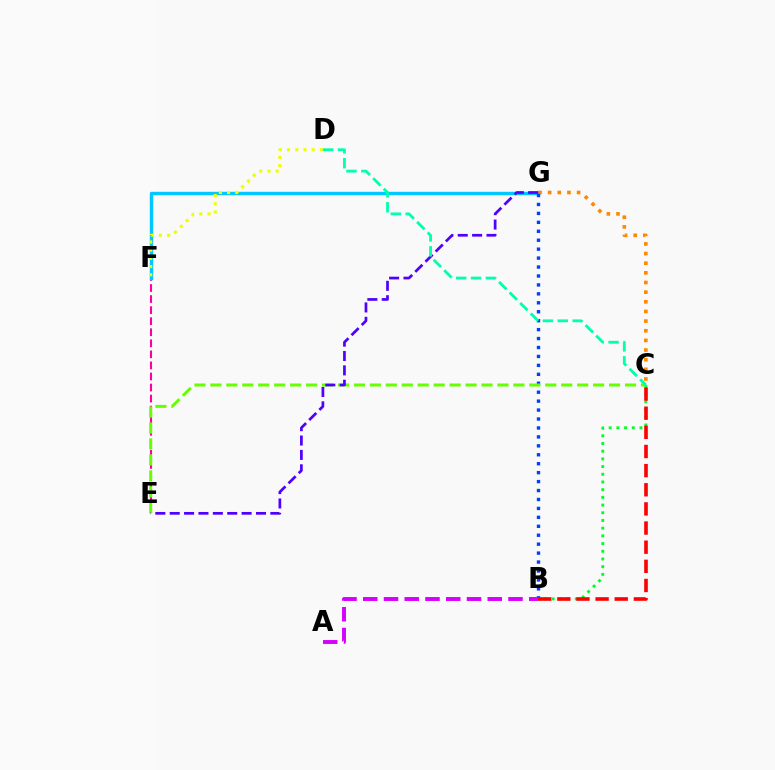{('E', 'F'): [{'color': '#ff00a0', 'line_style': 'dashed', 'thickness': 1.5}], ('F', 'G'): [{'color': '#00c7ff', 'line_style': 'solid', 'thickness': 2.46}], ('B', 'C'): [{'color': '#00ff27', 'line_style': 'dotted', 'thickness': 2.09}, {'color': '#ff0000', 'line_style': 'dashed', 'thickness': 2.6}], ('C', 'G'): [{'color': '#ff8800', 'line_style': 'dotted', 'thickness': 2.62}], ('D', 'F'): [{'color': '#eeff00', 'line_style': 'dotted', 'thickness': 2.23}], ('B', 'G'): [{'color': '#003fff', 'line_style': 'dotted', 'thickness': 2.43}], ('C', 'E'): [{'color': '#66ff00', 'line_style': 'dashed', 'thickness': 2.17}], ('E', 'G'): [{'color': '#4f00ff', 'line_style': 'dashed', 'thickness': 1.95}], ('A', 'B'): [{'color': '#d600ff', 'line_style': 'dashed', 'thickness': 2.82}], ('C', 'D'): [{'color': '#00ffaf', 'line_style': 'dashed', 'thickness': 2.03}]}